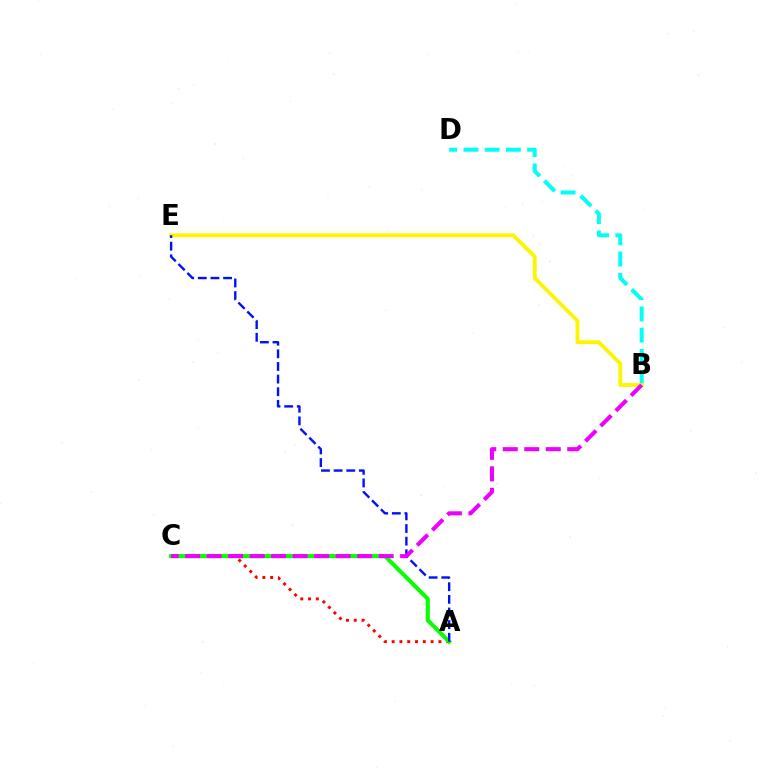{('A', 'C'): [{'color': '#ff0000', 'line_style': 'dotted', 'thickness': 2.12}, {'color': '#08ff00', 'line_style': 'solid', 'thickness': 2.93}], ('B', 'D'): [{'color': '#00fff6', 'line_style': 'dashed', 'thickness': 2.88}], ('B', 'E'): [{'color': '#fcf500', 'line_style': 'solid', 'thickness': 2.77}], ('A', 'E'): [{'color': '#0010ff', 'line_style': 'dashed', 'thickness': 1.72}], ('B', 'C'): [{'color': '#ee00ff', 'line_style': 'dashed', 'thickness': 2.92}]}